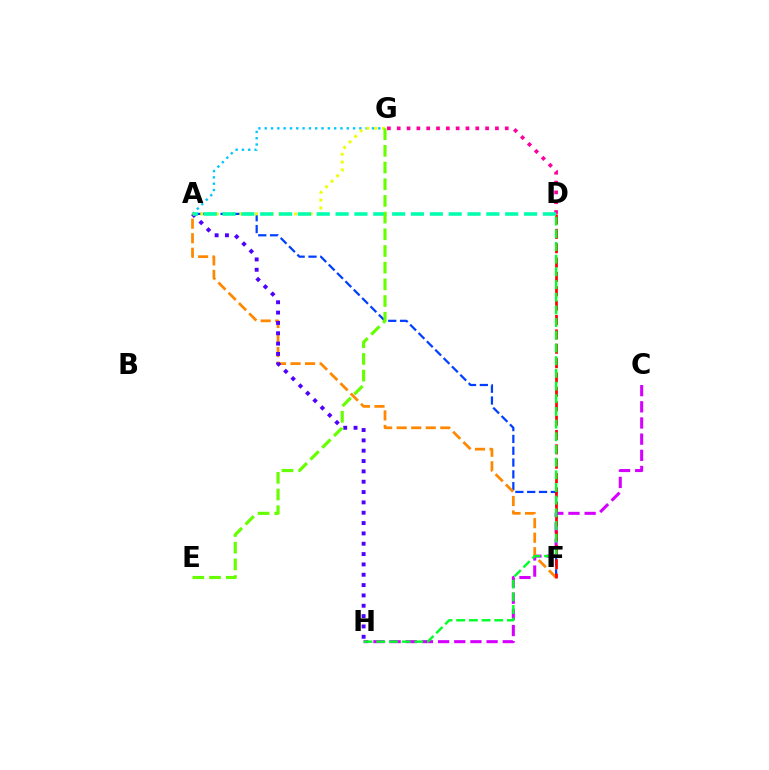{('A', 'F'): [{'color': '#003fff', 'line_style': 'dashed', 'thickness': 1.61}, {'color': '#ff8800', 'line_style': 'dashed', 'thickness': 1.97}], ('C', 'H'): [{'color': '#d600ff', 'line_style': 'dashed', 'thickness': 2.2}], ('A', 'G'): [{'color': '#00c7ff', 'line_style': 'dotted', 'thickness': 1.71}, {'color': '#eeff00', 'line_style': 'dotted', 'thickness': 2.12}], ('D', 'F'): [{'color': '#ff0000', 'line_style': 'dashed', 'thickness': 1.95}], ('D', 'H'): [{'color': '#00ff27', 'line_style': 'dashed', 'thickness': 1.72}], ('A', 'H'): [{'color': '#4f00ff', 'line_style': 'dotted', 'thickness': 2.81}], ('D', 'G'): [{'color': '#ff00a0', 'line_style': 'dotted', 'thickness': 2.67}], ('A', 'D'): [{'color': '#00ffaf', 'line_style': 'dashed', 'thickness': 2.56}], ('E', 'G'): [{'color': '#66ff00', 'line_style': 'dashed', 'thickness': 2.27}]}